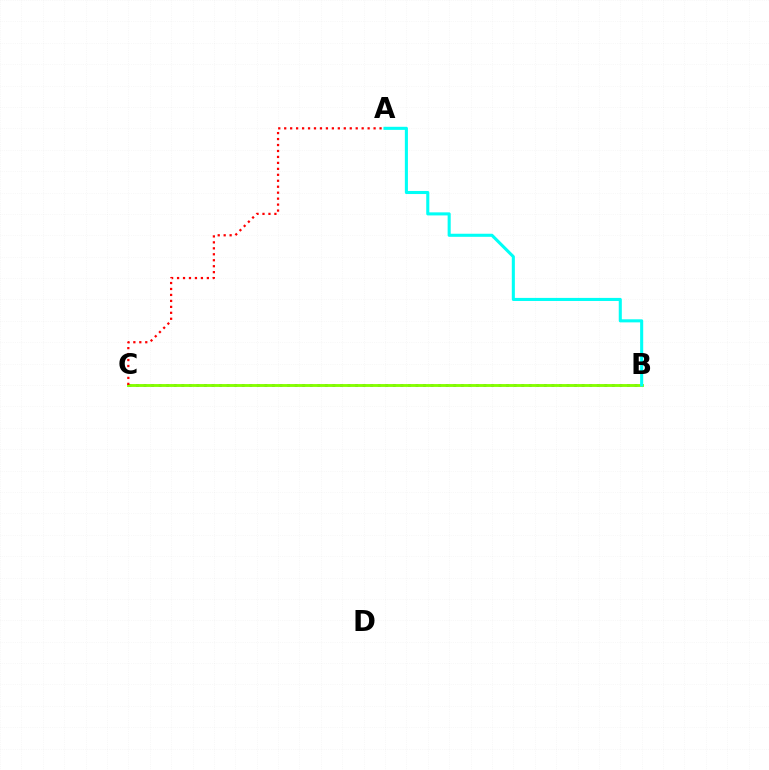{('B', 'C'): [{'color': '#7200ff', 'line_style': 'dotted', 'thickness': 2.05}, {'color': '#84ff00', 'line_style': 'solid', 'thickness': 2.07}], ('A', 'C'): [{'color': '#ff0000', 'line_style': 'dotted', 'thickness': 1.62}], ('A', 'B'): [{'color': '#00fff6', 'line_style': 'solid', 'thickness': 2.21}]}